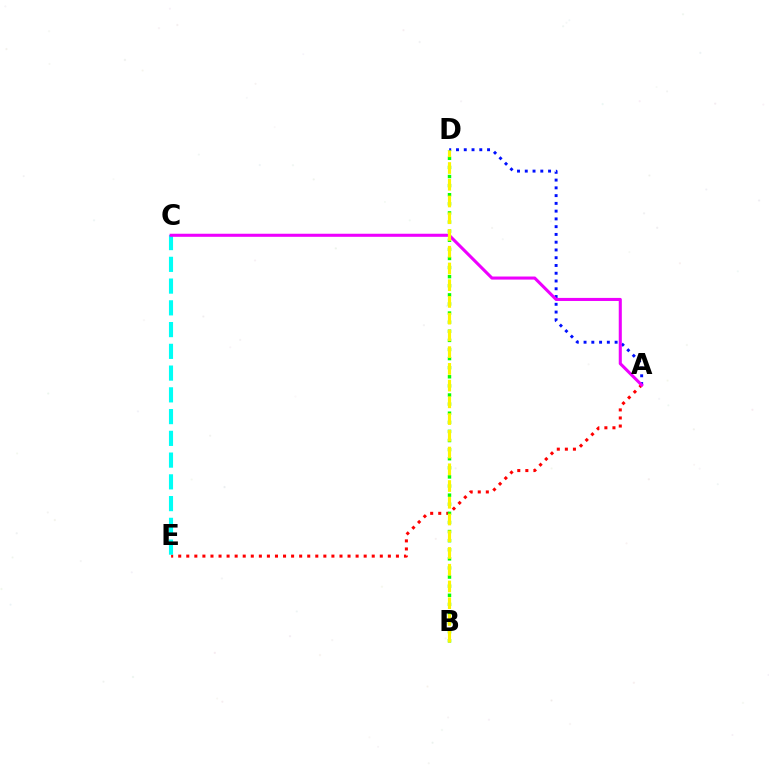{('A', 'D'): [{'color': '#0010ff', 'line_style': 'dotted', 'thickness': 2.11}], ('A', 'E'): [{'color': '#ff0000', 'line_style': 'dotted', 'thickness': 2.19}], ('C', 'E'): [{'color': '#00fff6', 'line_style': 'dashed', 'thickness': 2.95}], ('B', 'D'): [{'color': '#08ff00', 'line_style': 'dotted', 'thickness': 2.47}, {'color': '#fcf500', 'line_style': 'dashed', 'thickness': 2.27}], ('A', 'C'): [{'color': '#ee00ff', 'line_style': 'solid', 'thickness': 2.21}]}